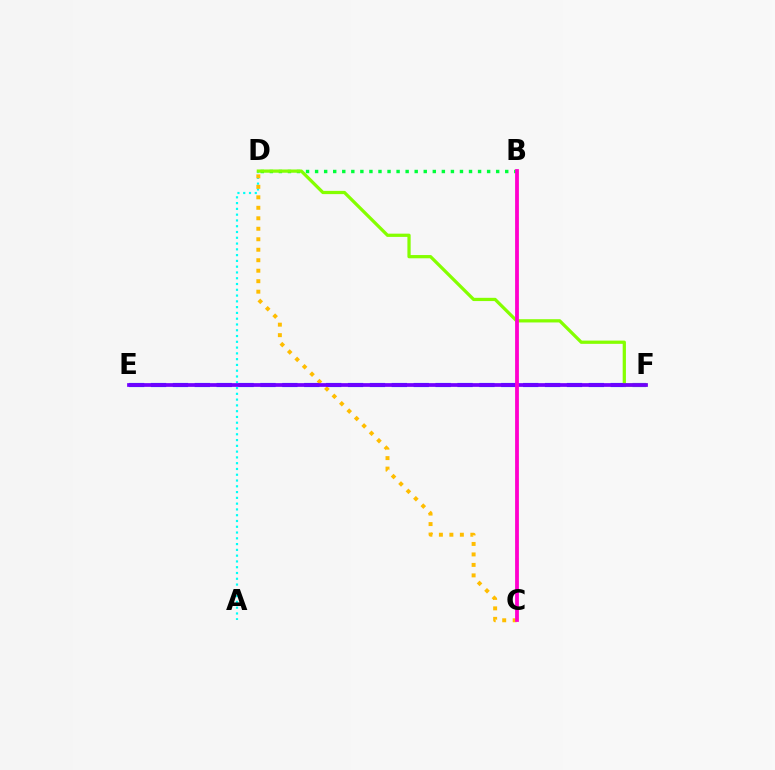{('A', 'D'): [{'color': '#00fff6', 'line_style': 'dotted', 'thickness': 1.57}], ('B', 'D'): [{'color': '#00ff39', 'line_style': 'dotted', 'thickness': 2.46}], ('E', 'F'): [{'color': '#004bff', 'line_style': 'dashed', 'thickness': 2.97}, {'color': '#7200ff', 'line_style': 'solid', 'thickness': 2.68}], ('D', 'F'): [{'color': '#84ff00', 'line_style': 'solid', 'thickness': 2.34}], ('B', 'C'): [{'color': '#ff0000', 'line_style': 'dashed', 'thickness': 1.55}, {'color': '#ff00cf', 'line_style': 'solid', 'thickness': 2.73}], ('C', 'D'): [{'color': '#ffbd00', 'line_style': 'dotted', 'thickness': 2.85}]}